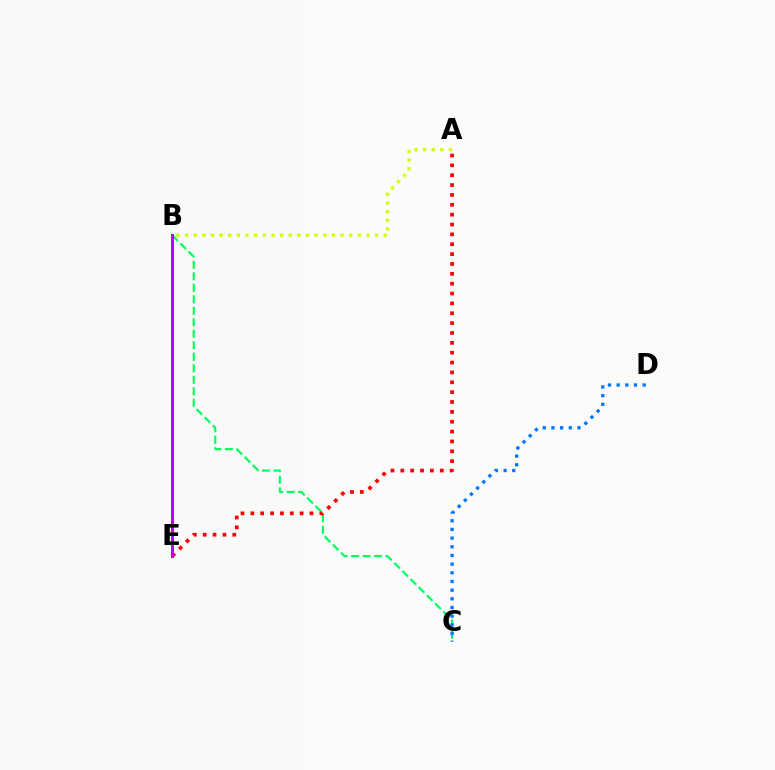{('B', 'C'): [{'color': '#00ff5c', 'line_style': 'dashed', 'thickness': 1.56}], ('A', 'B'): [{'color': '#d1ff00', 'line_style': 'dotted', 'thickness': 2.35}], ('C', 'D'): [{'color': '#0074ff', 'line_style': 'dotted', 'thickness': 2.36}], ('A', 'E'): [{'color': '#ff0000', 'line_style': 'dotted', 'thickness': 2.68}], ('B', 'E'): [{'color': '#b900ff', 'line_style': 'solid', 'thickness': 2.17}]}